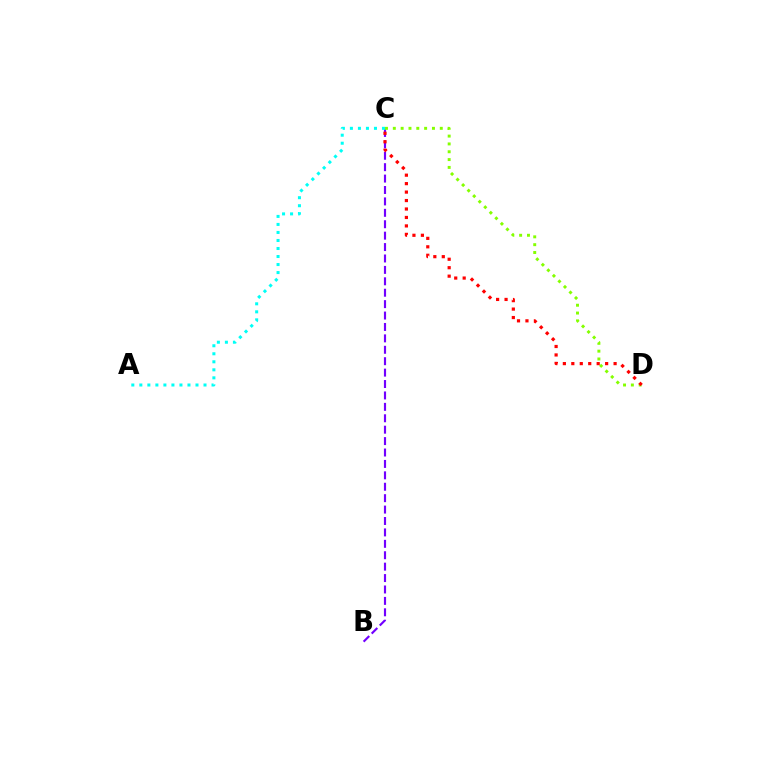{('B', 'C'): [{'color': '#7200ff', 'line_style': 'dashed', 'thickness': 1.55}], ('A', 'C'): [{'color': '#00fff6', 'line_style': 'dotted', 'thickness': 2.18}], ('C', 'D'): [{'color': '#84ff00', 'line_style': 'dotted', 'thickness': 2.13}, {'color': '#ff0000', 'line_style': 'dotted', 'thickness': 2.3}]}